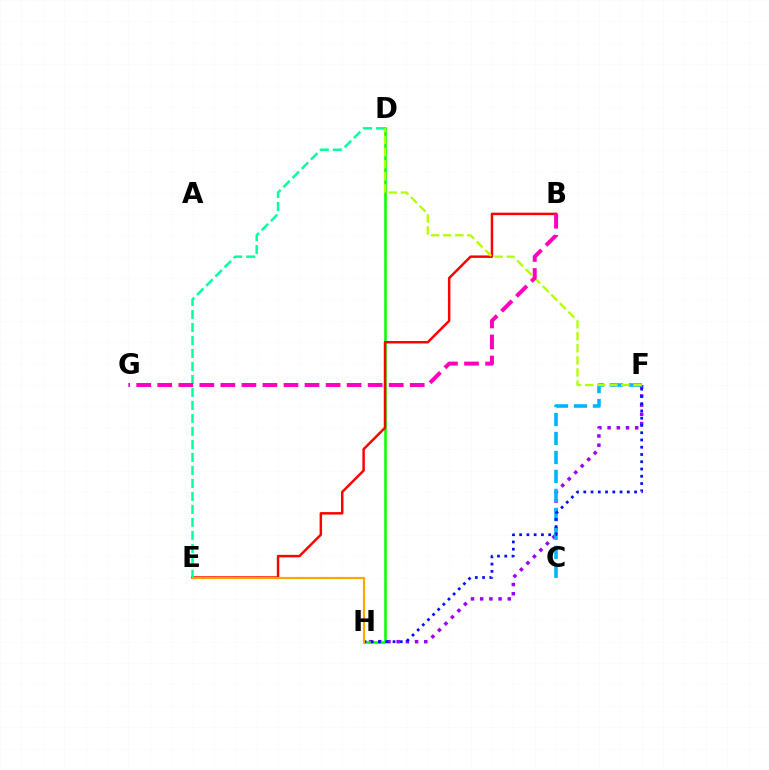{('F', 'H'): [{'color': '#9b00ff', 'line_style': 'dotted', 'thickness': 2.5}, {'color': '#0010ff', 'line_style': 'dotted', 'thickness': 1.97}], ('C', 'F'): [{'color': '#00b5ff', 'line_style': 'dashed', 'thickness': 2.58}], ('D', 'H'): [{'color': '#08ff00', 'line_style': 'solid', 'thickness': 1.85}], ('B', 'E'): [{'color': '#ff0000', 'line_style': 'solid', 'thickness': 1.78}], ('E', 'H'): [{'color': '#ffa500', 'line_style': 'solid', 'thickness': 1.56}], ('D', 'E'): [{'color': '#00ff9d', 'line_style': 'dashed', 'thickness': 1.77}], ('D', 'F'): [{'color': '#b3ff00', 'line_style': 'dashed', 'thickness': 1.64}], ('B', 'G'): [{'color': '#ff00bd', 'line_style': 'dashed', 'thickness': 2.86}]}